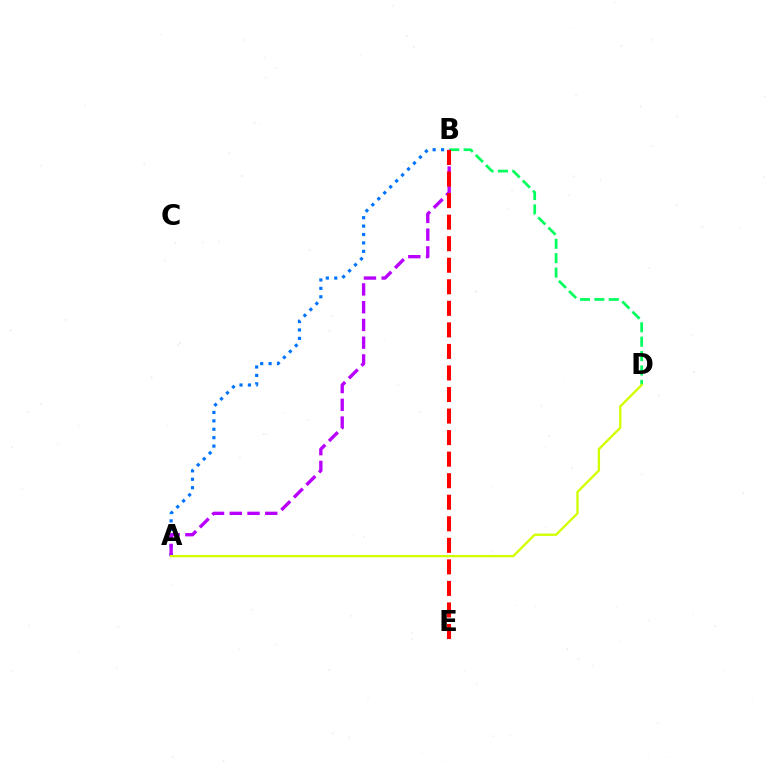{('A', 'B'): [{'color': '#0074ff', 'line_style': 'dotted', 'thickness': 2.29}, {'color': '#b900ff', 'line_style': 'dashed', 'thickness': 2.41}], ('B', 'D'): [{'color': '#00ff5c', 'line_style': 'dashed', 'thickness': 1.96}], ('B', 'E'): [{'color': '#ff0000', 'line_style': 'dashed', 'thickness': 2.93}], ('A', 'D'): [{'color': '#d1ff00', 'line_style': 'solid', 'thickness': 1.67}]}